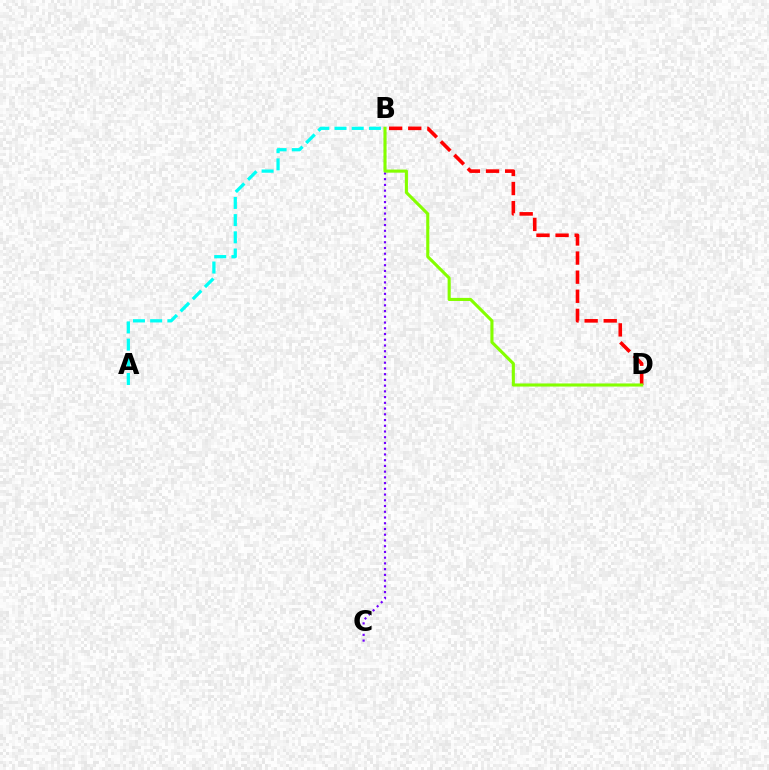{('B', 'C'): [{'color': '#7200ff', 'line_style': 'dotted', 'thickness': 1.56}], ('B', 'D'): [{'color': '#ff0000', 'line_style': 'dashed', 'thickness': 2.59}, {'color': '#84ff00', 'line_style': 'solid', 'thickness': 2.23}], ('A', 'B'): [{'color': '#00fff6', 'line_style': 'dashed', 'thickness': 2.34}]}